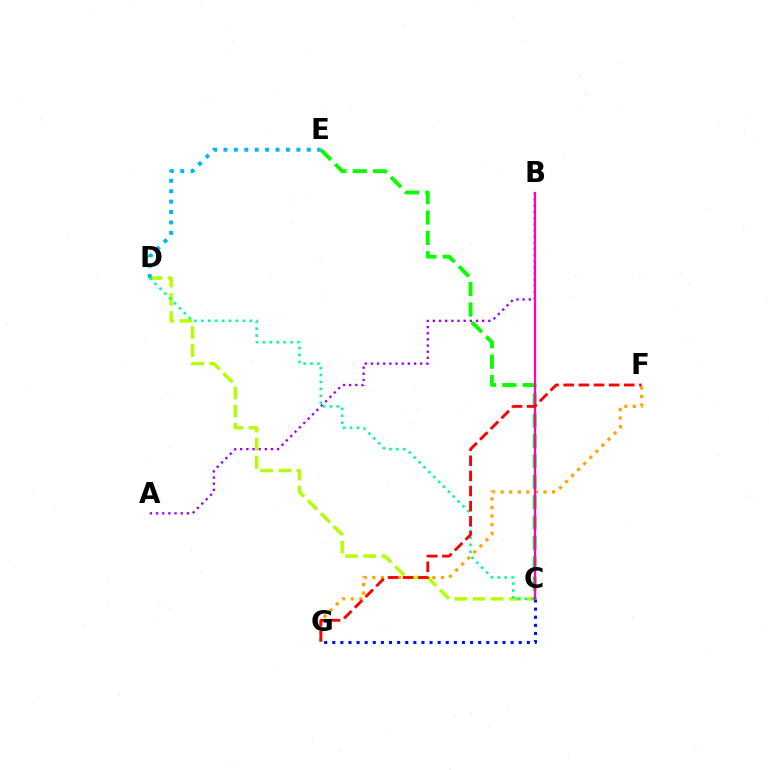{('A', 'B'): [{'color': '#9b00ff', 'line_style': 'dotted', 'thickness': 1.67}], ('F', 'G'): [{'color': '#ffa500', 'line_style': 'dotted', 'thickness': 2.33}, {'color': '#ff0000', 'line_style': 'dashed', 'thickness': 2.06}], ('C', 'D'): [{'color': '#b3ff00', 'line_style': 'dashed', 'thickness': 2.47}, {'color': '#00ff9d', 'line_style': 'dotted', 'thickness': 1.88}], ('C', 'G'): [{'color': '#0010ff', 'line_style': 'dotted', 'thickness': 2.2}], ('D', 'E'): [{'color': '#00b5ff', 'line_style': 'dotted', 'thickness': 2.83}], ('C', 'E'): [{'color': '#08ff00', 'line_style': 'dashed', 'thickness': 2.77}], ('B', 'C'): [{'color': '#ff00bd', 'line_style': 'solid', 'thickness': 1.63}]}